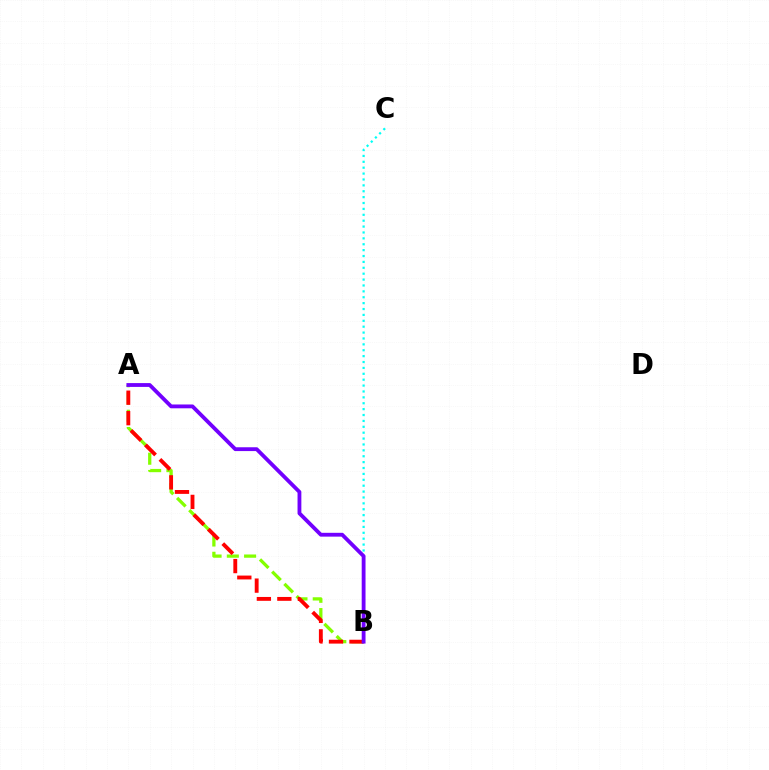{('A', 'B'): [{'color': '#84ff00', 'line_style': 'dashed', 'thickness': 2.35}, {'color': '#ff0000', 'line_style': 'dashed', 'thickness': 2.78}, {'color': '#7200ff', 'line_style': 'solid', 'thickness': 2.75}], ('B', 'C'): [{'color': '#00fff6', 'line_style': 'dotted', 'thickness': 1.6}]}